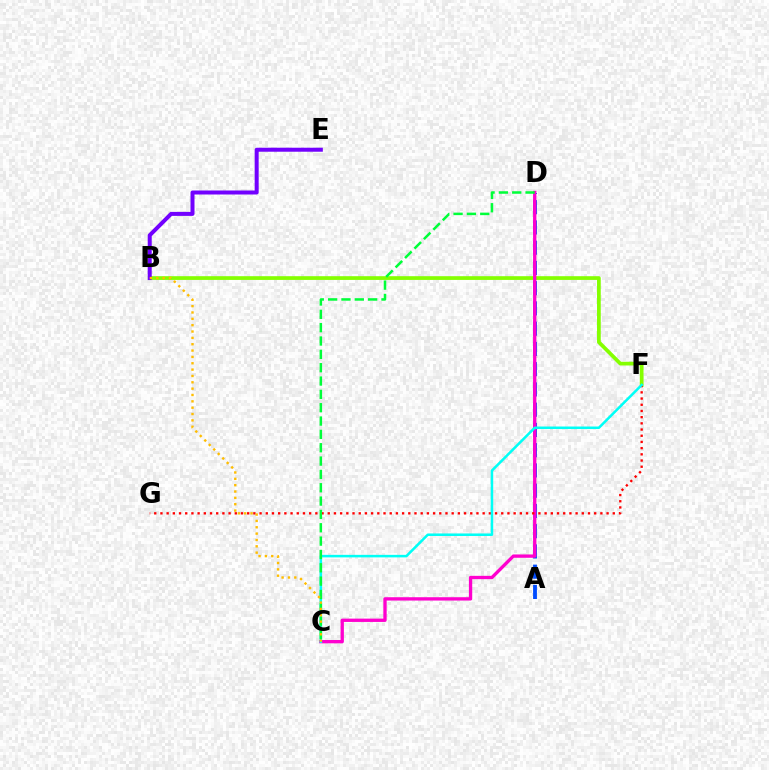{('B', 'F'): [{'color': '#84ff00', 'line_style': 'solid', 'thickness': 2.68}], ('B', 'E'): [{'color': '#7200ff', 'line_style': 'solid', 'thickness': 2.88}], ('A', 'D'): [{'color': '#004bff', 'line_style': 'dashed', 'thickness': 2.75}], ('C', 'D'): [{'color': '#ff00cf', 'line_style': 'solid', 'thickness': 2.39}, {'color': '#00ff39', 'line_style': 'dashed', 'thickness': 1.81}], ('F', 'G'): [{'color': '#ff0000', 'line_style': 'dotted', 'thickness': 1.68}], ('C', 'F'): [{'color': '#00fff6', 'line_style': 'solid', 'thickness': 1.82}], ('B', 'C'): [{'color': '#ffbd00', 'line_style': 'dotted', 'thickness': 1.72}]}